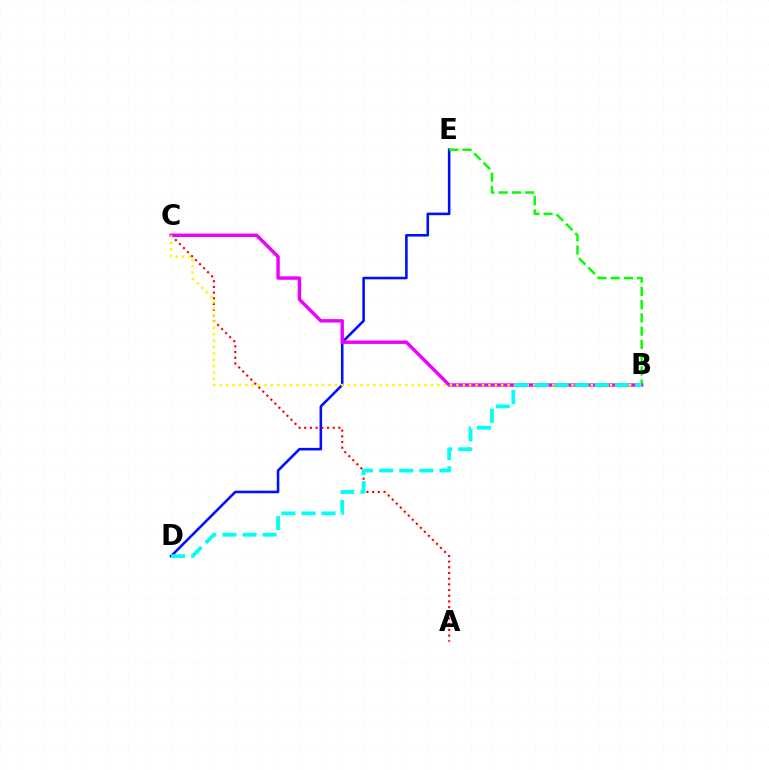{('D', 'E'): [{'color': '#0010ff', 'line_style': 'solid', 'thickness': 1.86}], ('A', 'C'): [{'color': '#ff0000', 'line_style': 'dotted', 'thickness': 1.55}], ('B', 'E'): [{'color': '#08ff00', 'line_style': 'dashed', 'thickness': 1.8}], ('B', 'C'): [{'color': '#ee00ff', 'line_style': 'solid', 'thickness': 2.46}, {'color': '#fcf500', 'line_style': 'dotted', 'thickness': 1.74}], ('B', 'D'): [{'color': '#00fff6', 'line_style': 'dashed', 'thickness': 2.73}]}